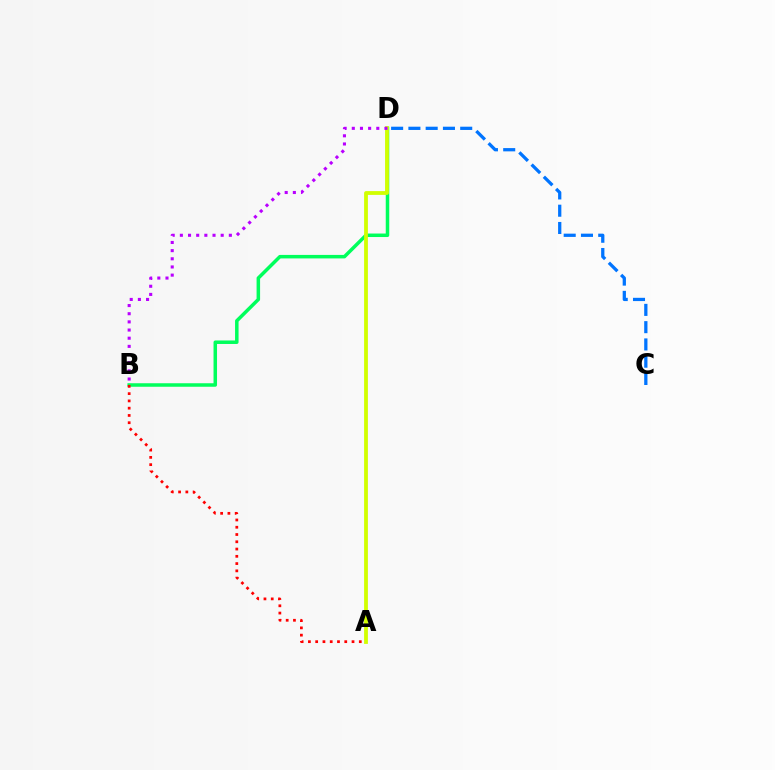{('C', 'D'): [{'color': '#0074ff', 'line_style': 'dashed', 'thickness': 2.35}], ('B', 'D'): [{'color': '#00ff5c', 'line_style': 'solid', 'thickness': 2.52}, {'color': '#b900ff', 'line_style': 'dotted', 'thickness': 2.22}], ('A', 'D'): [{'color': '#d1ff00', 'line_style': 'solid', 'thickness': 2.73}], ('A', 'B'): [{'color': '#ff0000', 'line_style': 'dotted', 'thickness': 1.97}]}